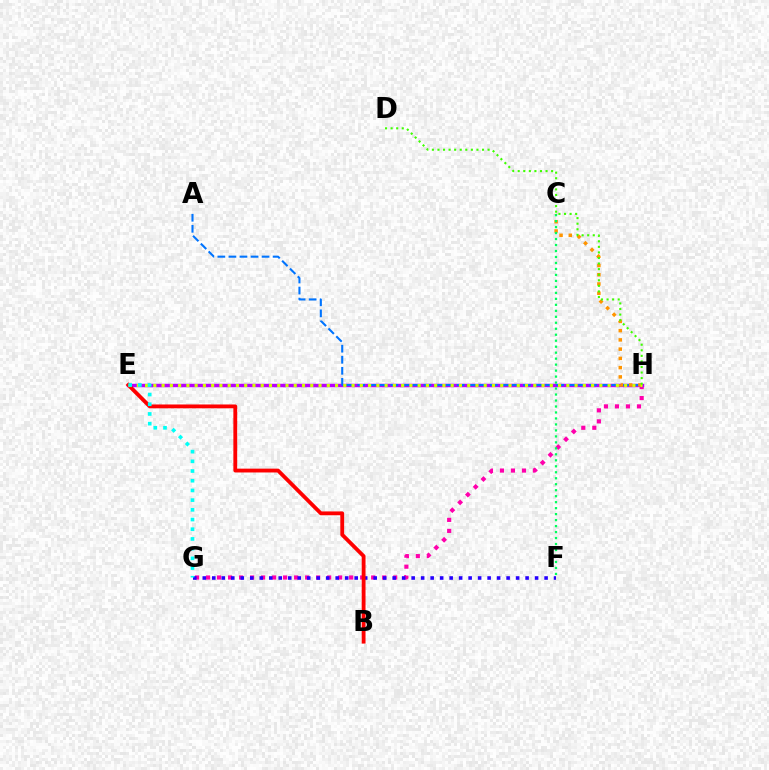{('G', 'H'): [{'color': '#ff00ac', 'line_style': 'dotted', 'thickness': 2.99}], ('F', 'G'): [{'color': '#2500ff', 'line_style': 'dotted', 'thickness': 2.58}], ('E', 'H'): [{'color': '#b900ff', 'line_style': 'solid', 'thickness': 2.48}, {'color': '#d1ff00', 'line_style': 'dotted', 'thickness': 2.24}], ('B', 'E'): [{'color': '#ff0000', 'line_style': 'solid', 'thickness': 2.75}], ('A', 'H'): [{'color': '#0074ff', 'line_style': 'dashed', 'thickness': 1.5}], ('C', 'H'): [{'color': '#ff9400', 'line_style': 'dotted', 'thickness': 2.51}], ('C', 'F'): [{'color': '#00ff5c', 'line_style': 'dotted', 'thickness': 1.62}], ('E', 'G'): [{'color': '#00fff6', 'line_style': 'dotted', 'thickness': 2.64}], ('D', 'H'): [{'color': '#3dff00', 'line_style': 'dotted', 'thickness': 1.51}]}